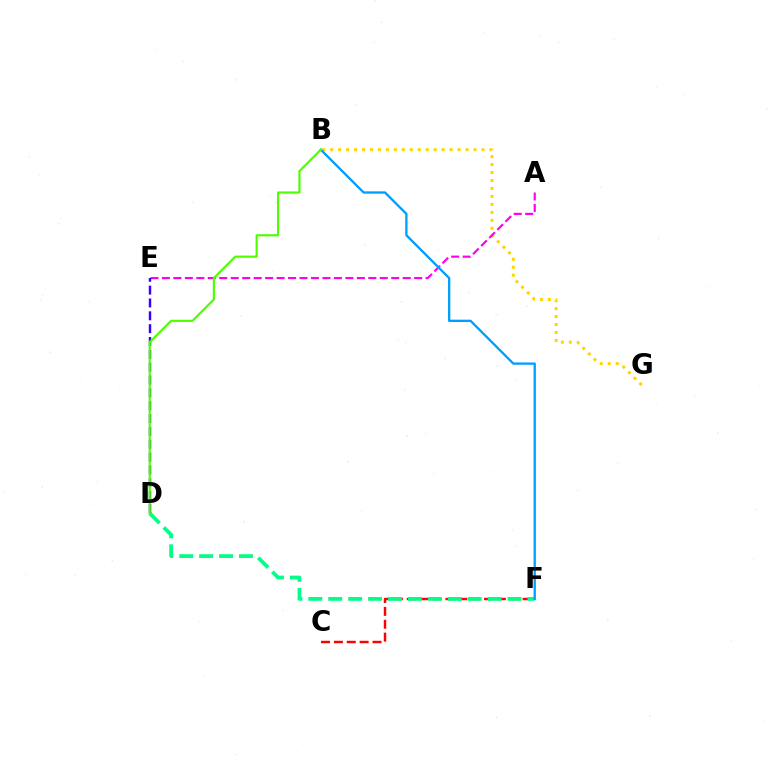{('B', 'G'): [{'color': '#ffd500', 'line_style': 'dotted', 'thickness': 2.16}], ('C', 'F'): [{'color': '#ff0000', 'line_style': 'dashed', 'thickness': 1.75}], ('D', 'F'): [{'color': '#00ff86', 'line_style': 'dashed', 'thickness': 2.71}], ('A', 'E'): [{'color': '#ff00ed', 'line_style': 'dashed', 'thickness': 1.56}], ('D', 'E'): [{'color': '#3700ff', 'line_style': 'dashed', 'thickness': 1.75}], ('B', 'F'): [{'color': '#009eff', 'line_style': 'solid', 'thickness': 1.66}], ('B', 'D'): [{'color': '#4fff00', 'line_style': 'solid', 'thickness': 1.57}]}